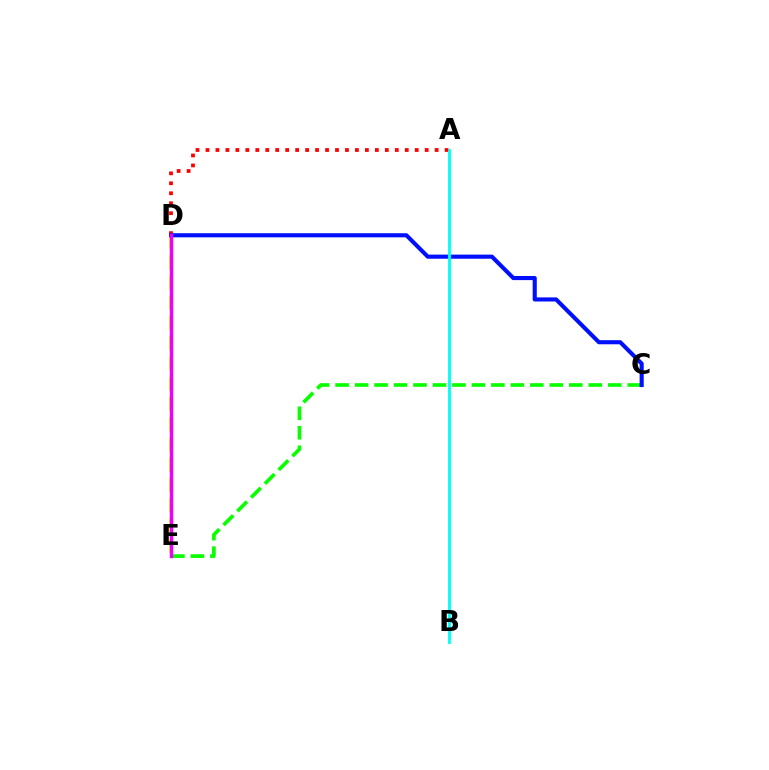{('C', 'E'): [{'color': '#08ff00', 'line_style': 'dashed', 'thickness': 2.65}], ('D', 'E'): [{'color': '#fcf500', 'line_style': 'dashed', 'thickness': 2.75}, {'color': '#ee00ff', 'line_style': 'solid', 'thickness': 2.49}], ('A', 'D'): [{'color': '#ff0000', 'line_style': 'dotted', 'thickness': 2.71}], ('C', 'D'): [{'color': '#0010ff', 'line_style': 'solid', 'thickness': 2.96}], ('A', 'B'): [{'color': '#00fff6', 'line_style': 'solid', 'thickness': 2.05}]}